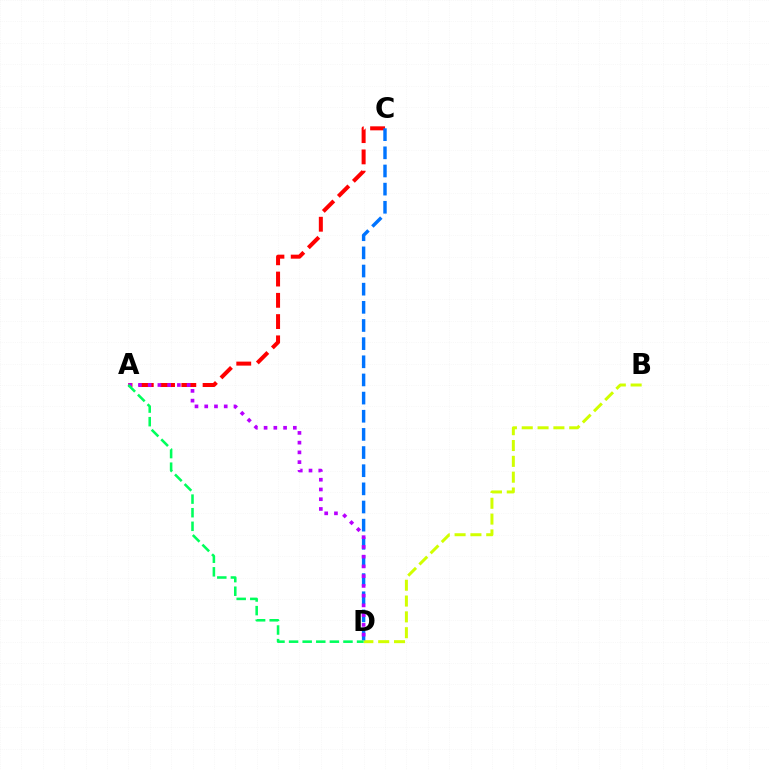{('B', 'D'): [{'color': '#d1ff00', 'line_style': 'dashed', 'thickness': 2.15}], ('A', 'C'): [{'color': '#ff0000', 'line_style': 'dashed', 'thickness': 2.89}], ('C', 'D'): [{'color': '#0074ff', 'line_style': 'dashed', 'thickness': 2.47}], ('A', 'D'): [{'color': '#b900ff', 'line_style': 'dotted', 'thickness': 2.65}, {'color': '#00ff5c', 'line_style': 'dashed', 'thickness': 1.85}]}